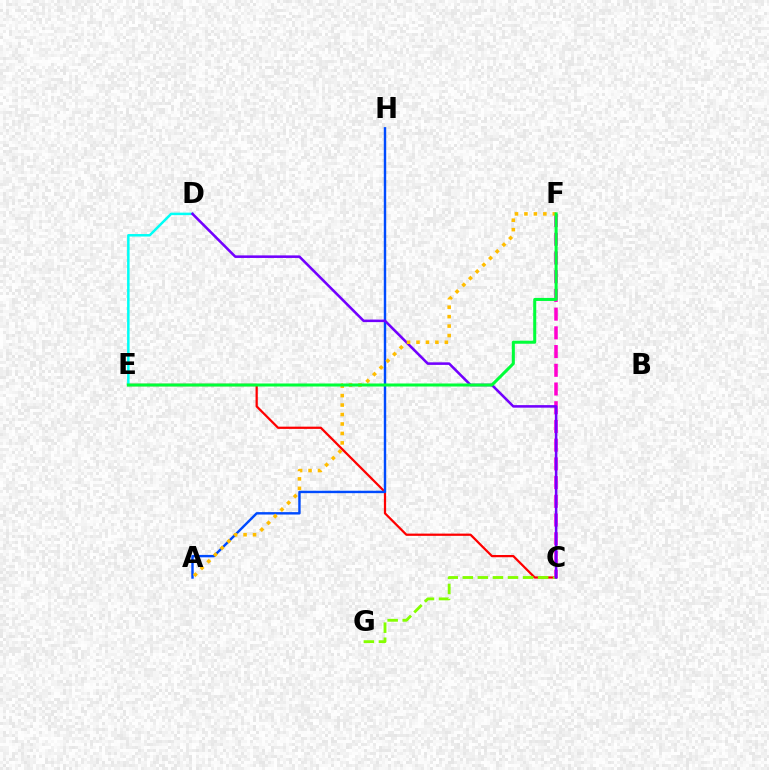{('C', 'E'): [{'color': '#ff0000', 'line_style': 'solid', 'thickness': 1.61}], ('A', 'H'): [{'color': '#004bff', 'line_style': 'solid', 'thickness': 1.74}], ('C', 'G'): [{'color': '#84ff00', 'line_style': 'dashed', 'thickness': 2.05}], ('C', 'F'): [{'color': '#ff00cf', 'line_style': 'dashed', 'thickness': 2.54}], ('D', 'E'): [{'color': '#00fff6', 'line_style': 'solid', 'thickness': 1.8}], ('C', 'D'): [{'color': '#7200ff', 'line_style': 'solid', 'thickness': 1.84}], ('A', 'F'): [{'color': '#ffbd00', 'line_style': 'dotted', 'thickness': 2.57}], ('E', 'F'): [{'color': '#00ff39', 'line_style': 'solid', 'thickness': 2.18}]}